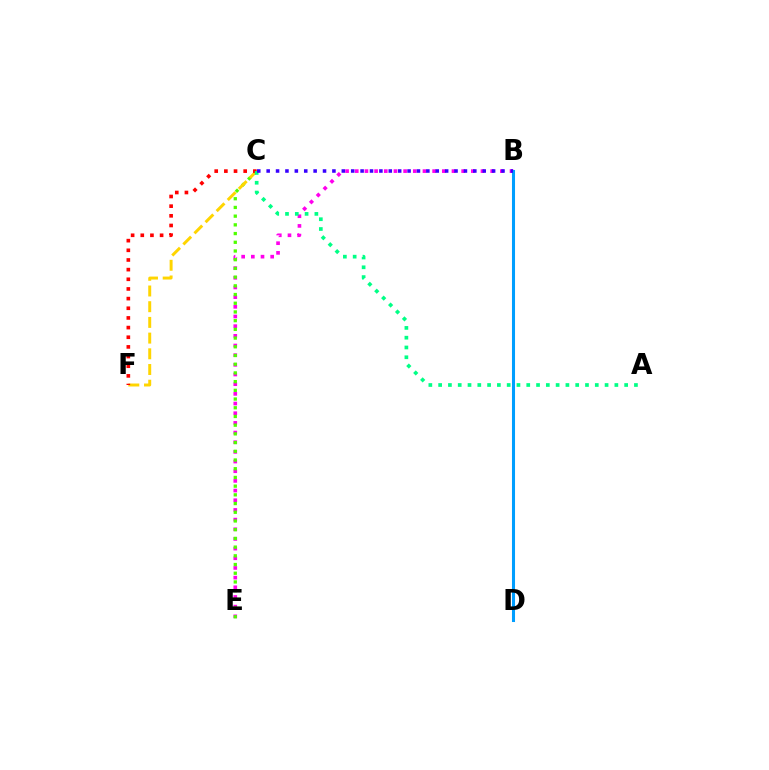{('B', 'E'): [{'color': '#ff00ed', 'line_style': 'dotted', 'thickness': 2.63}], ('C', 'E'): [{'color': '#4fff00', 'line_style': 'dotted', 'thickness': 2.37}], ('C', 'F'): [{'color': '#ffd500', 'line_style': 'dashed', 'thickness': 2.13}, {'color': '#ff0000', 'line_style': 'dotted', 'thickness': 2.62}], ('B', 'D'): [{'color': '#009eff', 'line_style': 'solid', 'thickness': 2.2}], ('A', 'C'): [{'color': '#00ff86', 'line_style': 'dotted', 'thickness': 2.66}], ('B', 'C'): [{'color': '#3700ff', 'line_style': 'dotted', 'thickness': 2.55}]}